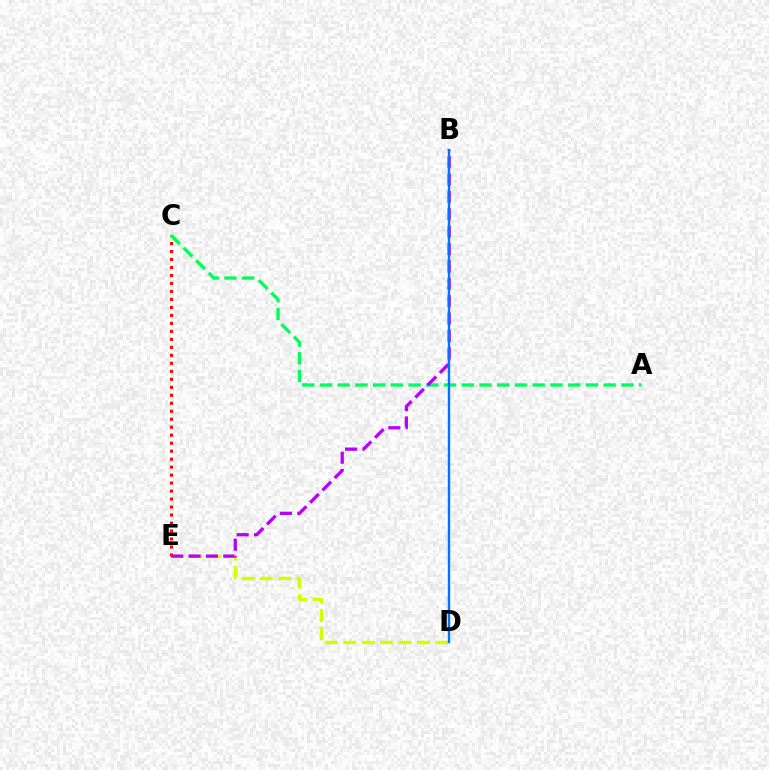{('D', 'E'): [{'color': '#d1ff00', 'line_style': 'dashed', 'thickness': 2.5}], ('C', 'E'): [{'color': '#ff0000', 'line_style': 'dotted', 'thickness': 2.17}], ('A', 'C'): [{'color': '#00ff5c', 'line_style': 'dashed', 'thickness': 2.41}], ('B', 'E'): [{'color': '#b900ff', 'line_style': 'dashed', 'thickness': 2.36}], ('B', 'D'): [{'color': '#0074ff', 'line_style': 'solid', 'thickness': 1.72}]}